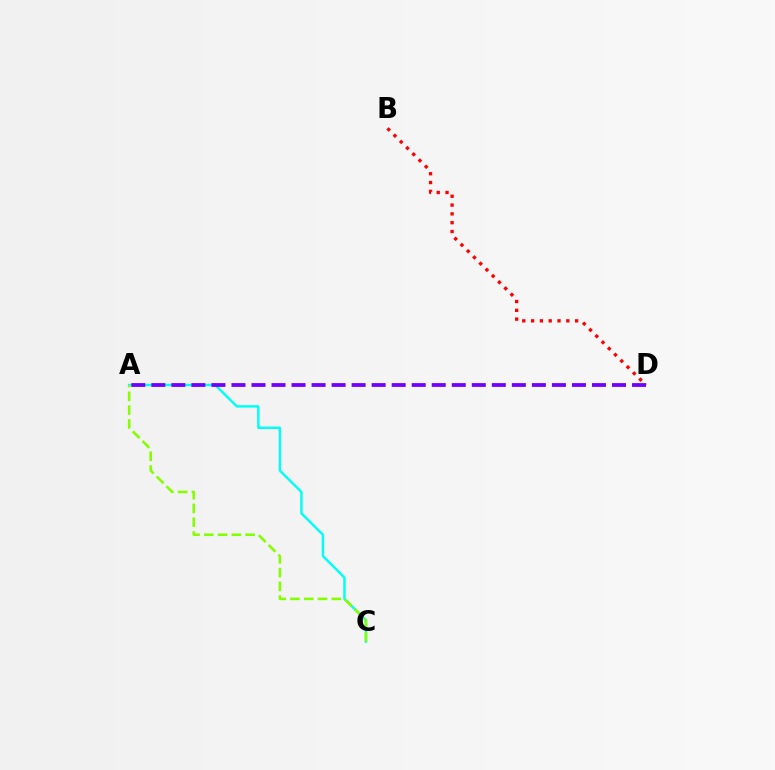{('B', 'D'): [{'color': '#ff0000', 'line_style': 'dotted', 'thickness': 2.39}], ('A', 'C'): [{'color': '#00fff6', 'line_style': 'solid', 'thickness': 1.76}, {'color': '#84ff00', 'line_style': 'dashed', 'thickness': 1.87}], ('A', 'D'): [{'color': '#7200ff', 'line_style': 'dashed', 'thickness': 2.72}]}